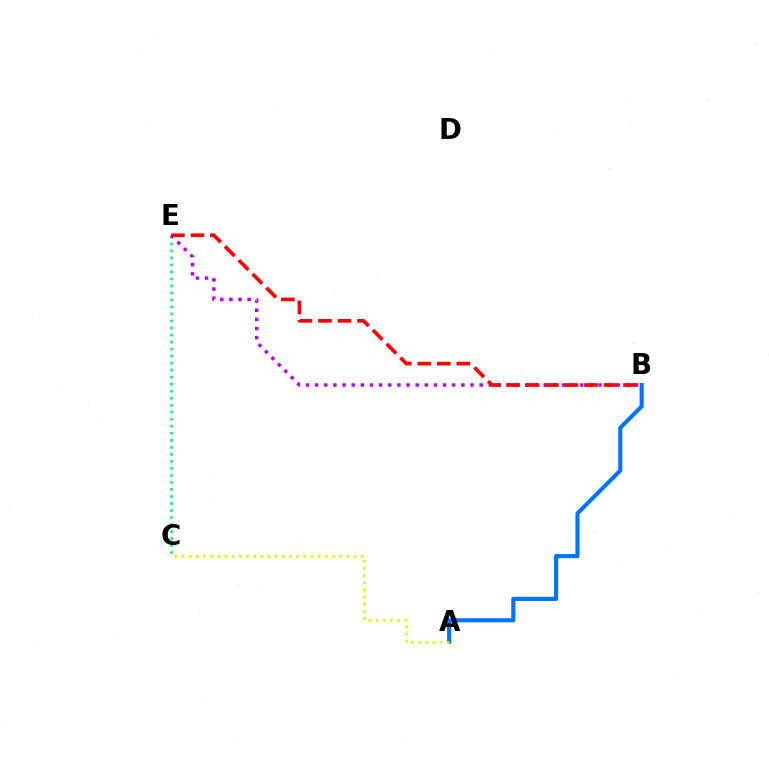{('A', 'B'): [{'color': '#0074ff', 'line_style': 'solid', 'thickness': 2.98}], ('C', 'E'): [{'color': '#00ff5c', 'line_style': 'dotted', 'thickness': 1.91}], ('A', 'C'): [{'color': '#d1ff00', 'line_style': 'dotted', 'thickness': 1.95}], ('B', 'E'): [{'color': '#b900ff', 'line_style': 'dotted', 'thickness': 2.48}, {'color': '#ff0000', 'line_style': 'dashed', 'thickness': 2.65}]}